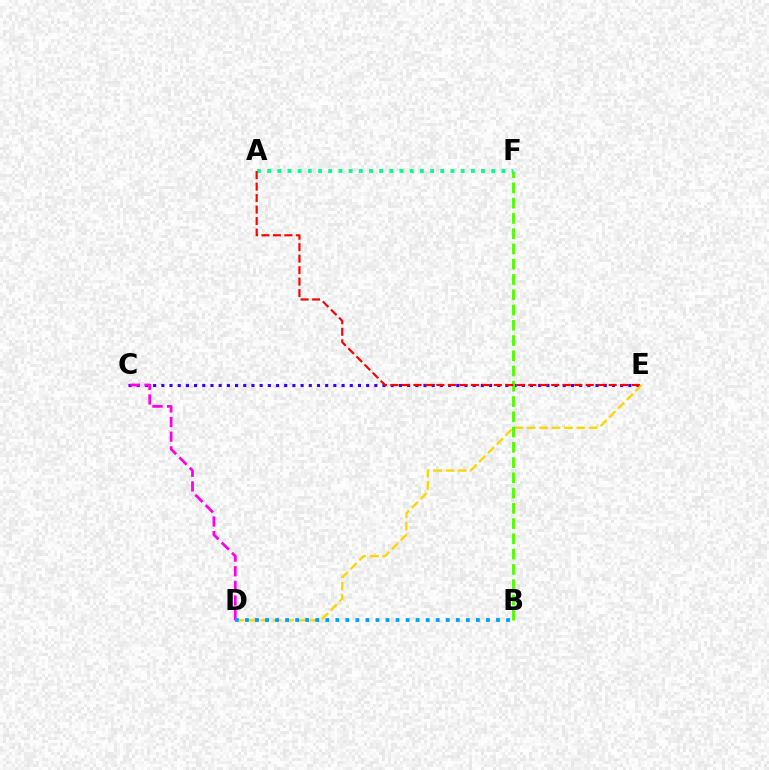{('C', 'E'): [{'color': '#3700ff', 'line_style': 'dotted', 'thickness': 2.23}], ('D', 'E'): [{'color': '#ffd500', 'line_style': 'dashed', 'thickness': 1.68}], ('B', 'F'): [{'color': '#4fff00', 'line_style': 'dashed', 'thickness': 2.07}], ('A', 'F'): [{'color': '#00ff86', 'line_style': 'dotted', 'thickness': 2.77}], ('C', 'D'): [{'color': '#ff00ed', 'line_style': 'dashed', 'thickness': 1.99}], ('A', 'E'): [{'color': '#ff0000', 'line_style': 'dashed', 'thickness': 1.56}], ('B', 'D'): [{'color': '#009eff', 'line_style': 'dotted', 'thickness': 2.73}]}